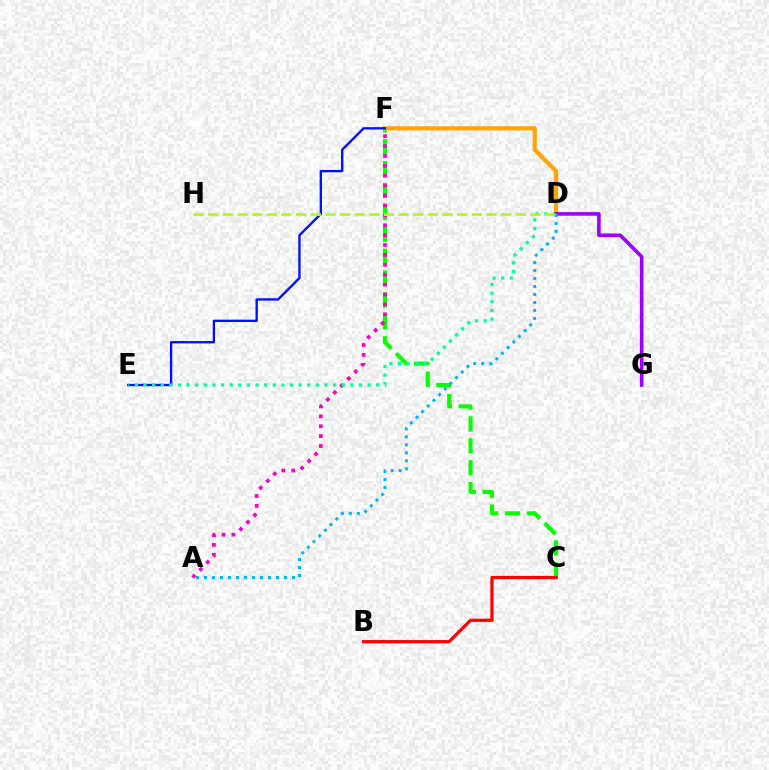{('C', 'F'): [{'color': '#08ff00', 'line_style': 'dashed', 'thickness': 2.97}], ('D', 'F'): [{'color': '#ffa500', 'line_style': 'solid', 'thickness': 2.98}], ('E', 'F'): [{'color': '#0010ff', 'line_style': 'solid', 'thickness': 1.69}], ('B', 'C'): [{'color': '#ff0000', 'line_style': 'solid', 'thickness': 2.31}], ('A', 'F'): [{'color': '#ff00bd', 'line_style': 'dotted', 'thickness': 2.69}], ('D', 'E'): [{'color': '#00ff9d', 'line_style': 'dotted', 'thickness': 2.34}], ('D', 'G'): [{'color': '#9b00ff', 'line_style': 'solid', 'thickness': 2.59}], ('A', 'D'): [{'color': '#00b5ff', 'line_style': 'dotted', 'thickness': 2.17}], ('D', 'H'): [{'color': '#b3ff00', 'line_style': 'dashed', 'thickness': 1.99}]}